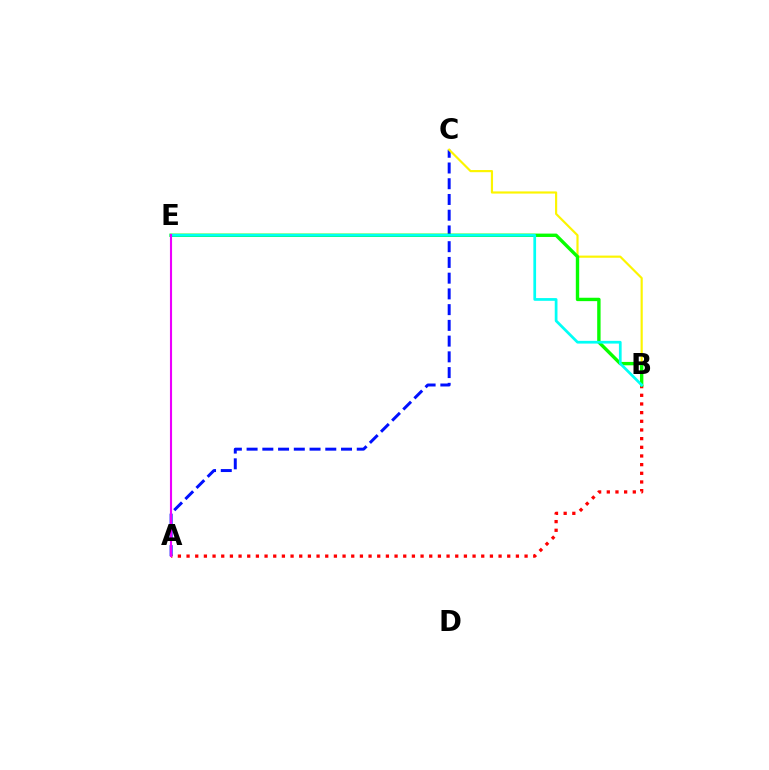{('A', 'C'): [{'color': '#0010ff', 'line_style': 'dashed', 'thickness': 2.14}], ('A', 'B'): [{'color': '#ff0000', 'line_style': 'dotted', 'thickness': 2.35}], ('B', 'C'): [{'color': '#fcf500', 'line_style': 'solid', 'thickness': 1.56}], ('B', 'E'): [{'color': '#08ff00', 'line_style': 'solid', 'thickness': 2.44}, {'color': '#00fff6', 'line_style': 'solid', 'thickness': 1.96}], ('A', 'E'): [{'color': '#ee00ff', 'line_style': 'solid', 'thickness': 1.53}]}